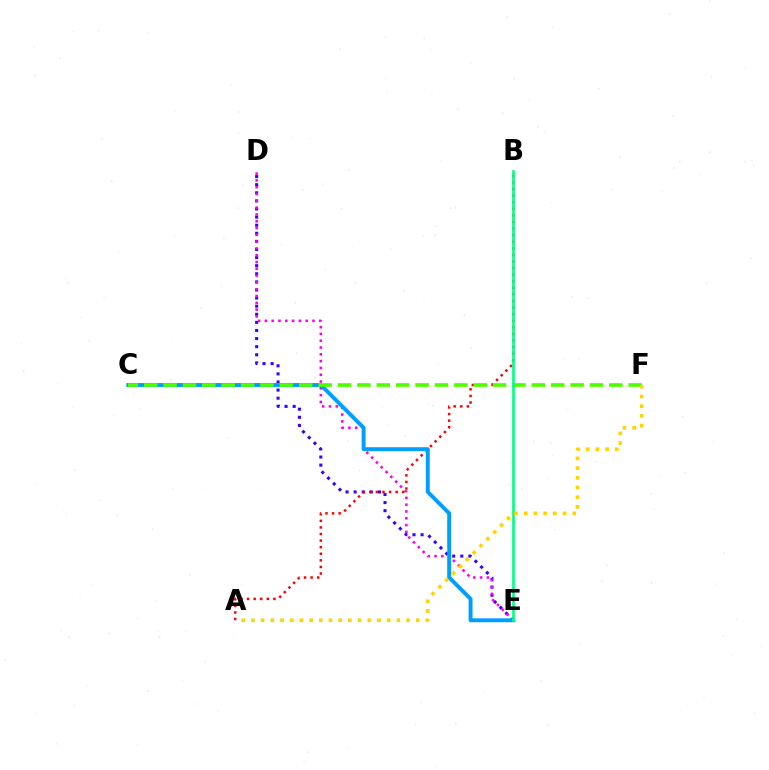{('D', 'E'): [{'color': '#3700ff', 'line_style': 'dotted', 'thickness': 2.2}, {'color': '#ff00ed', 'line_style': 'dotted', 'thickness': 1.85}], ('A', 'B'): [{'color': '#ff0000', 'line_style': 'dotted', 'thickness': 1.79}], ('C', 'E'): [{'color': '#009eff', 'line_style': 'solid', 'thickness': 2.82}], ('C', 'F'): [{'color': '#4fff00', 'line_style': 'dashed', 'thickness': 2.63}], ('B', 'E'): [{'color': '#00ff86', 'line_style': 'solid', 'thickness': 1.91}], ('A', 'F'): [{'color': '#ffd500', 'line_style': 'dotted', 'thickness': 2.63}]}